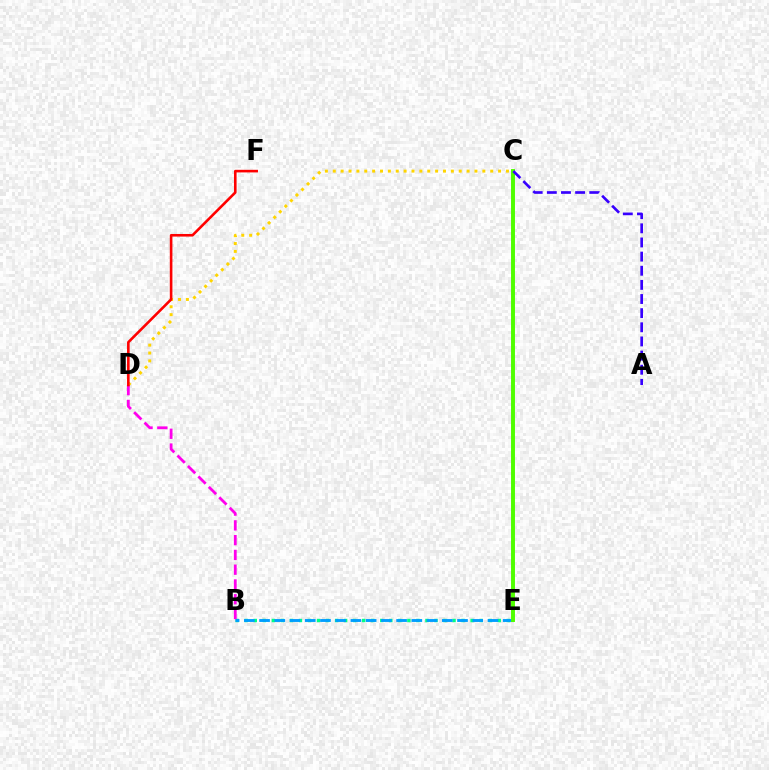{('C', 'D'): [{'color': '#ffd500', 'line_style': 'dotted', 'thickness': 2.14}], ('B', 'E'): [{'color': '#00ff86', 'line_style': 'dotted', 'thickness': 2.45}, {'color': '#009eff', 'line_style': 'dashed', 'thickness': 2.07}], ('C', 'E'): [{'color': '#4fff00', 'line_style': 'solid', 'thickness': 2.83}], ('B', 'D'): [{'color': '#ff00ed', 'line_style': 'dashed', 'thickness': 2.01}], ('A', 'C'): [{'color': '#3700ff', 'line_style': 'dashed', 'thickness': 1.92}], ('D', 'F'): [{'color': '#ff0000', 'line_style': 'solid', 'thickness': 1.87}]}